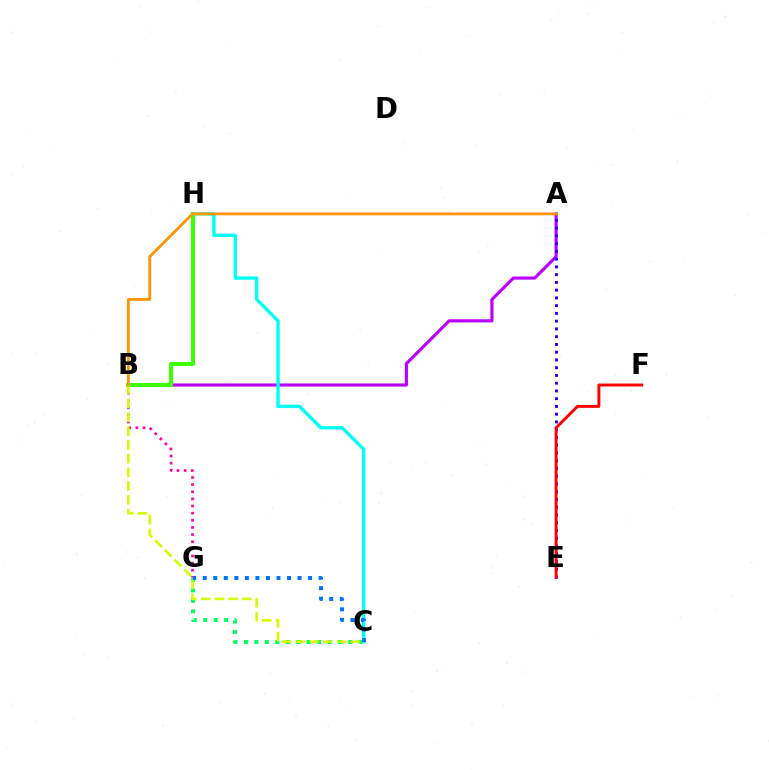{('A', 'B'): [{'color': '#b900ff', 'line_style': 'solid', 'thickness': 2.26}, {'color': '#ff9400', 'line_style': 'solid', 'thickness': 2.02}], ('C', 'G'): [{'color': '#00ff5c', 'line_style': 'dotted', 'thickness': 2.84}, {'color': '#0074ff', 'line_style': 'dotted', 'thickness': 2.86}], ('C', 'H'): [{'color': '#00fff6', 'line_style': 'solid', 'thickness': 2.41}], ('A', 'E'): [{'color': '#2500ff', 'line_style': 'dotted', 'thickness': 2.11}], ('B', 'G'): [{'color': '#ff00ac', 'line_style': 'dotted', 'thickness': 1.94}], ('B', 'H'): [{'color': '#3dff00', 'line_style': 'solid', 'thickness': 2.91}], ('B', 'C'): [{'color': '#d1ff00', 'line_style': 'dashed', 'thickness': 1.87}], ('E', 'F'): [{'color': '#ff0000', 'line_style': 'solid', 'thickness': 2.11}]}